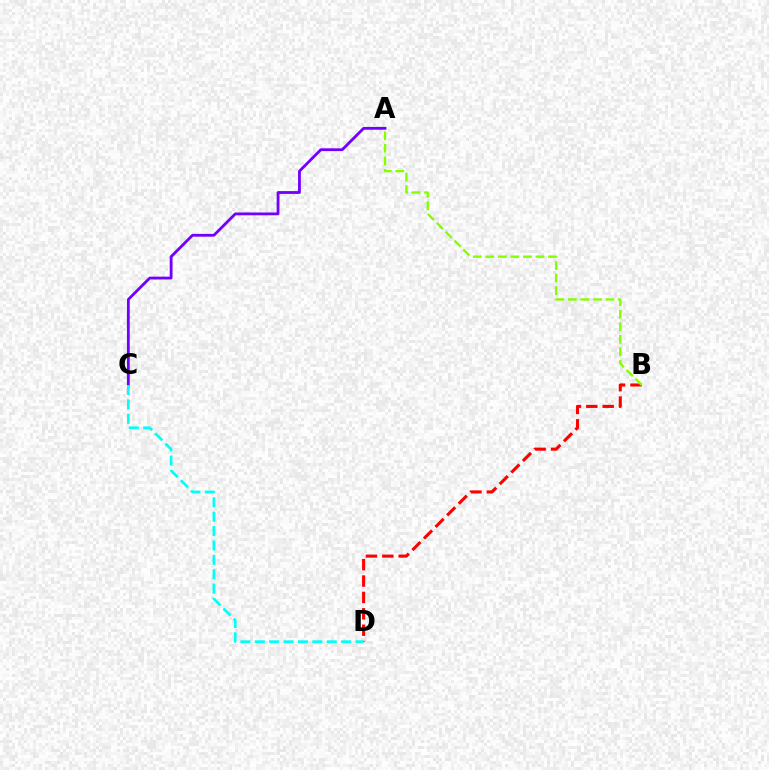{('B', 'D'): [{'color': '#ff0000', 'line_style': 'dashed', 'thickness': 2.23}], ('A', 'B'): [{'color': '#84ff00', 'line_style': 'dashed', 'thickness': 1.7}], ('A', 'C'): [{'color': '#7200ff', 'line_style': 'solid', 'thickness': 2.02}], ('C', 'D'): [{'color': '#00fff6', 'line_style': 'dashed', 'thickness': 1.96}]}